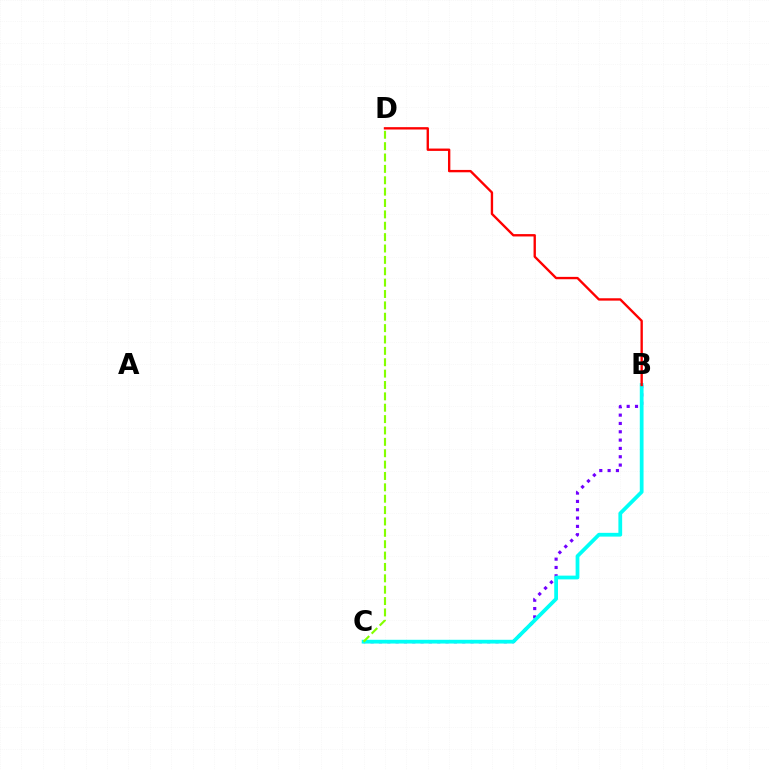{('B', 'C'): [{'color': '#7200ff', 'line_style': 'dotted', 'thickness': 2.26}, {'color': '#00fff6', 'line_style': 'solid', 'thickness': 2.71}], ('B', 'D'): [{'color': '#ff0000', 'line_style': 'solid', 'thickness': 1.7}], ('C', 'D'): [{'color': '#84ff00', 'line_style': 'dashed', 'thickness': 1.54}]}